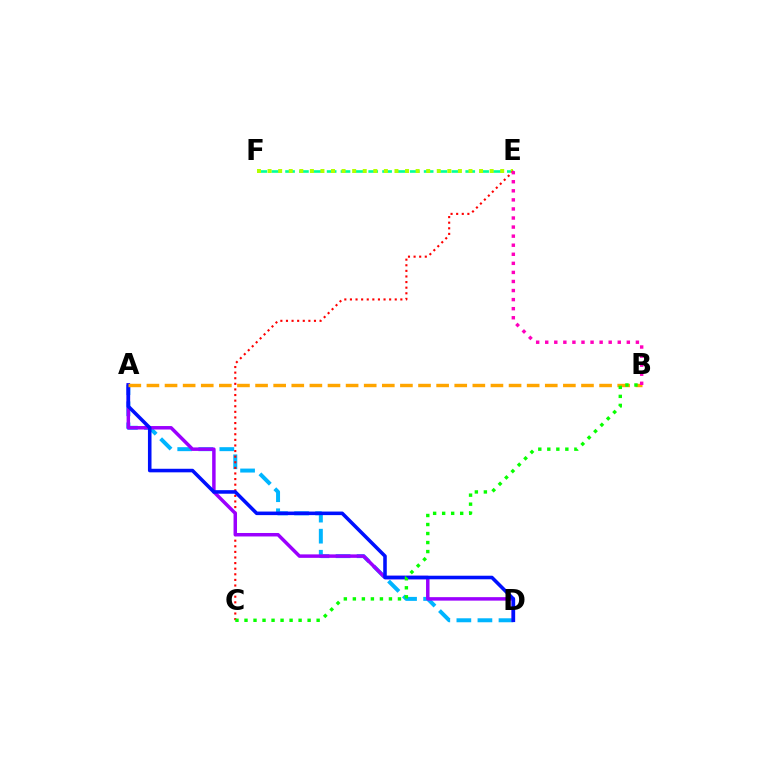{('E', 'F'): [{'color': '#00ff9d', 'line_style': 'dashed', 'thickness': 1.88}, {'color': '#b3ff00', 'line_style': 'dotted', 'thickness': 2.87}], ('A', 'D'): [{'color': '#00b5ff', 'line_style': 'dashed', 'thickness': 2.86}, {'color': '#9b00ff', 'line_style': 'solid', 'thickness': 2.5}, {'color': '#0010ff', 'line_style': 'solid', 'thickness': 2.56}], ('C', 'E'): [{'color': '#ff0000', 'line_style': 'dotted', 'thickness': 1.52}], ('A', 'B'): [{'color': '#ffa500', 'line_style': 'dashed', 'thickness': 2.46}], ('B', 'C'): [{'color': '#08ff00', 'line_style': 'dotted', 'thickness': 2.45}], ('B', 'E'): [{'color': '#ff00bd', 'line_style': 'dotted', 'thickness': 2.46}]}